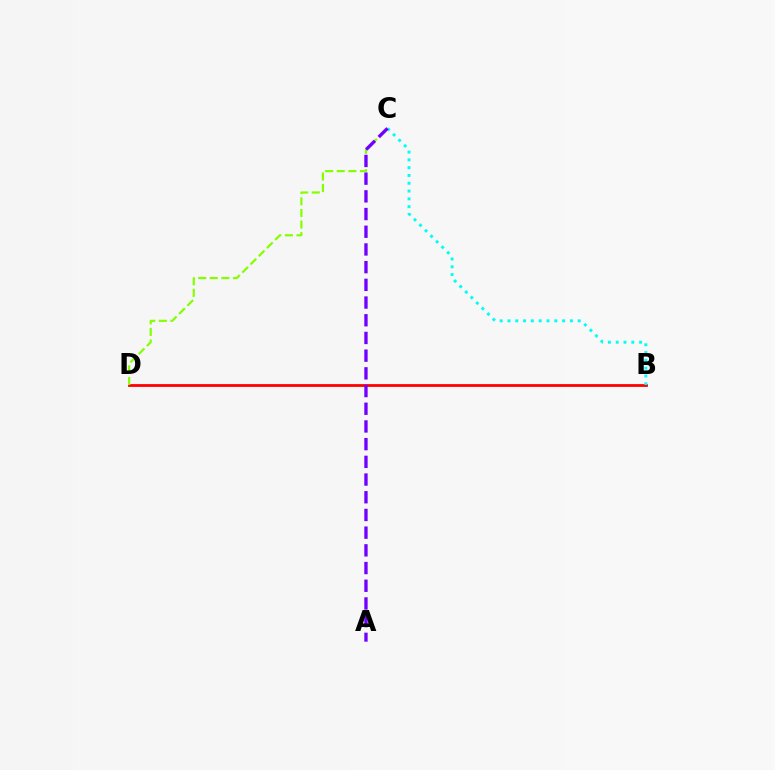{('B', 'D'): [{'color': '#ff0000', 'line_style': 'solid', 'thickness': 2.0}], ('B', 'C'): [{'color': '#00fff6', 'line_style': 'dotted', 'thickness': 2.12}], ('C', 'D'): [{'color': '#84ff00', 'line_style': 'dashed', 'thickness': 1.58}], ('A', 'C'): [{'color': '#7200ff', 'line_style': 'dashed', 'thickness': 2.4}]}